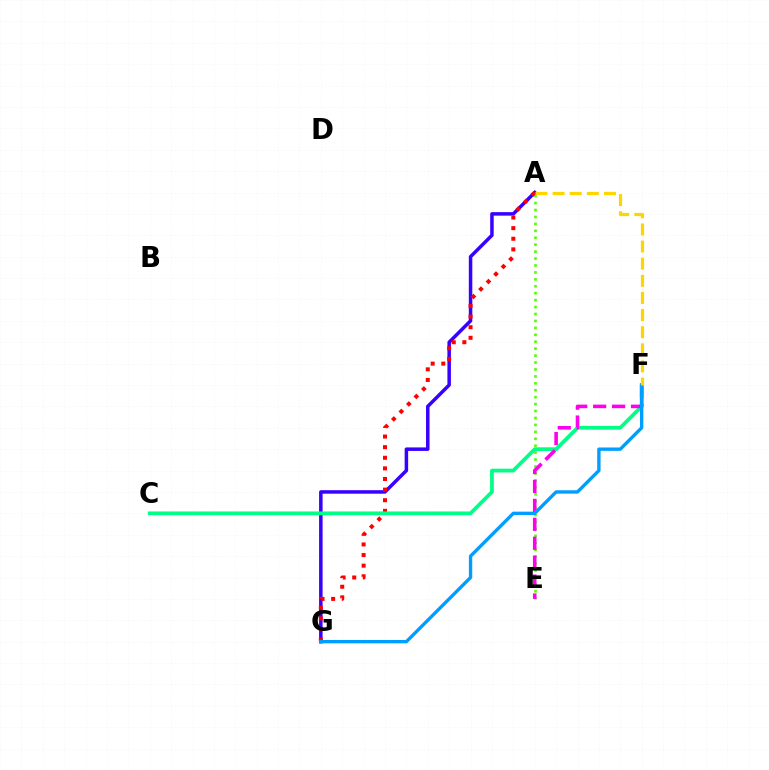{('A', 'G'): [{'color': '#3700ff', 'line_style': 'solid', 'thickness': 2.52}, {'color': '#ff0000', 'line_style': 'dotted', 'thickness': 2.88}], ('A', 'E'): [{'color': '#4fff00', 'line_style': 'dotted', 'thickness': 1.88}], ('C', 'F'): [{'color': '#00ff86', 'line_style': 'solid', 'thickness': 2.7}], ('E', 'F'): [{'color': '#ff00ed', 'line_style': 'dashed', 'thickness': 2.57}], ('F', 'G'): [{'color': '#009eff', 'line_style': 'solid', 'thickness': 2.42}], ('A', 'F'): [{'color': '#ffd500', 'line_style': 'dashed', 'thickness': 2.33}]}